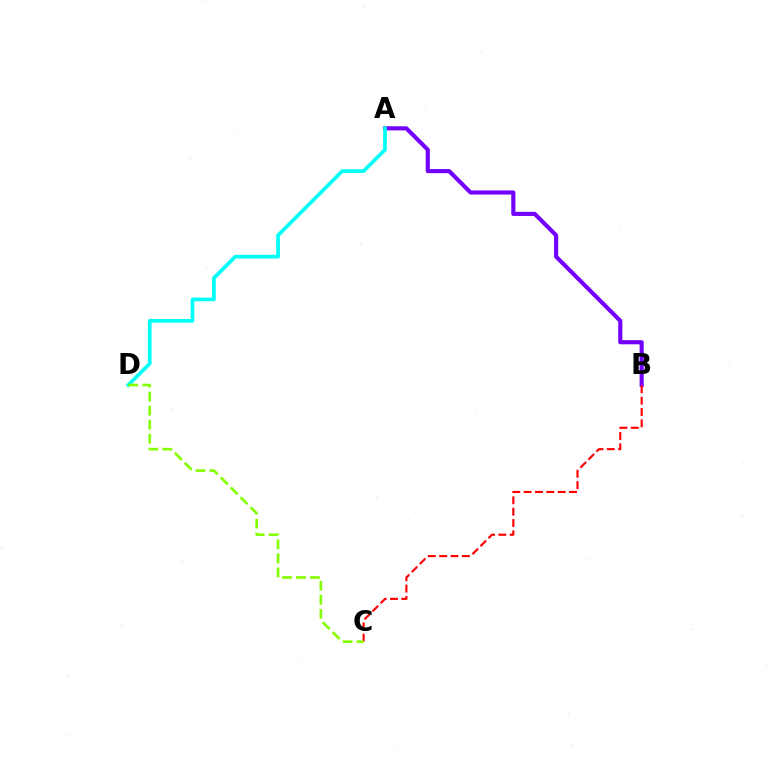{('A', 'B'): [{'color': '#7200ff', 'line_style': 'solid', 'thickness': 2.97}], ('B', 'C'): [{'color': '#ff0000', 'line_style': 'dashed', 'thickness': 1.54}], ('A', 'D'): [{'color': '#00fff6', 'line_style': 'solid', 'thickness': 2.67}], ('C', 'D'): [{'color': '#84ff00', 'line_style': 'dashed', 'thickness': 1.91}]}